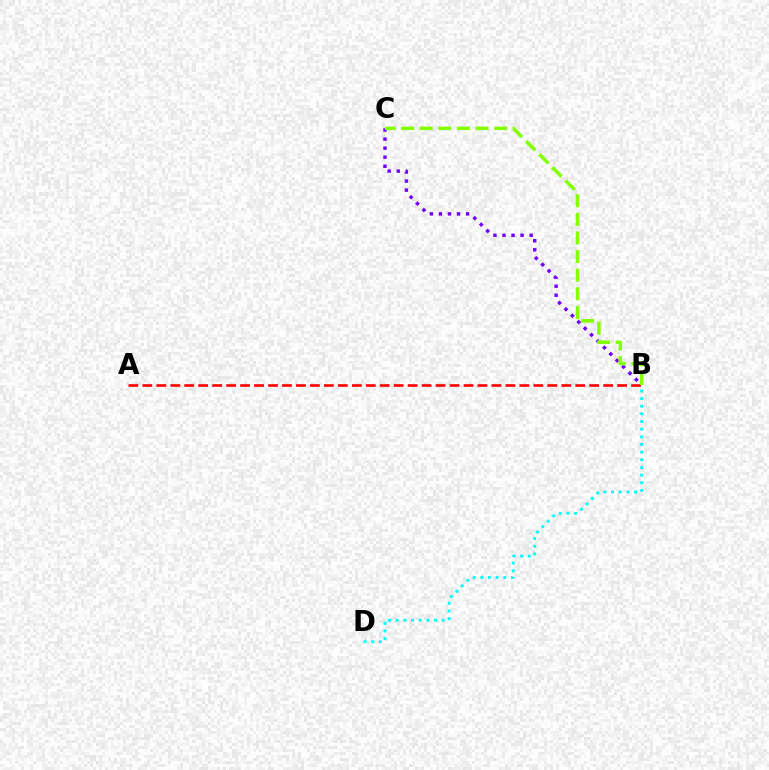{('A', 'B'): [{'color': '#ff0000', 'line_style': 'dashed', 'thickness': 1.9}], ('B', 'C'): [{'color': '#7200ff', 'line_style': 'dotted', 'thickness': 2.46}, {'color': '#84ff00', 'line_style': 'dashed', 'thickness': 2.53}], ('B', 'D'): [{'color': '#00fff6', 'line_style': 'dotted', 'thickness': 2.08}]}